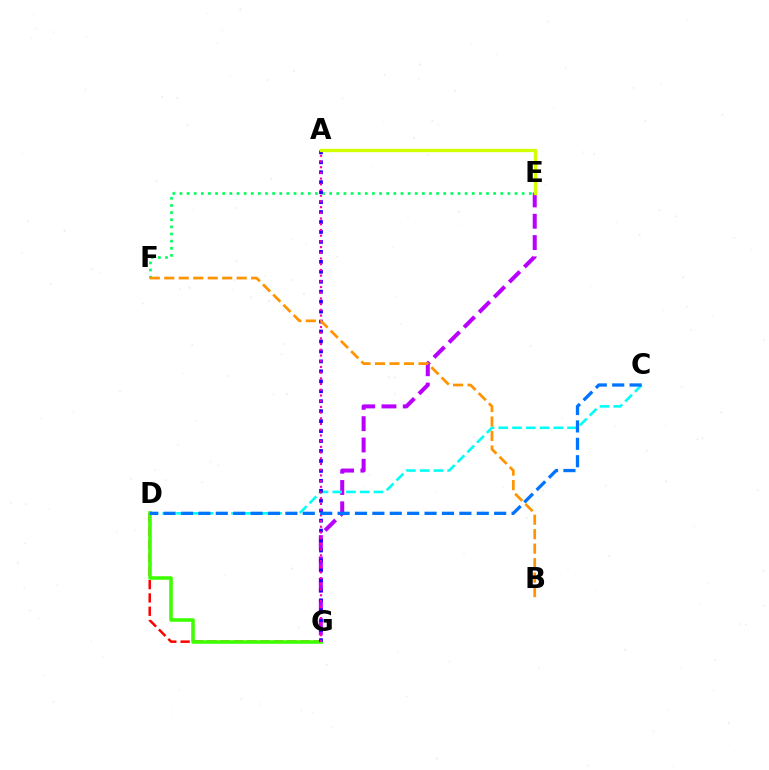{('D', 'G'): [{'color': '#ff0000', 'line_style': 'dashed', 'thickness': 1.81}, {'color': '#3dff00', 'line_style': 'solid', 'thickness': 2.56}], ('E', 'G'): [{'color': '#b900ff', 'line_style': 'dashed', 'thickness': 2.89}], ('C', 'D'): [{'color': '#00fff6', 'line_style': 'dashed', 'thickness': 1.87}, {'color': '#0074ff', 'line_style': 'dashed', 'thickness': 2.36}], ('E', 'F'): [{'color': '#00ff5c', 'line_style': 'dotted', 'thickness': 1.94}], ('A', 'G'): [{'color': '#2500ff', 'line_style': 'dotted', 'thickness': 2.7}, {'color': '#ff00ac', 'line_style': 'dotted', 'thickness': 1.55}], ('A', 'E'): [{'color': '#d1ff00', 'line_style': 'solid', 'thickness': 2.4}], ('B', 'F'): [{'color': '#ff9400', 'line_style': 'dashed', 'thickness': 1.97}]}